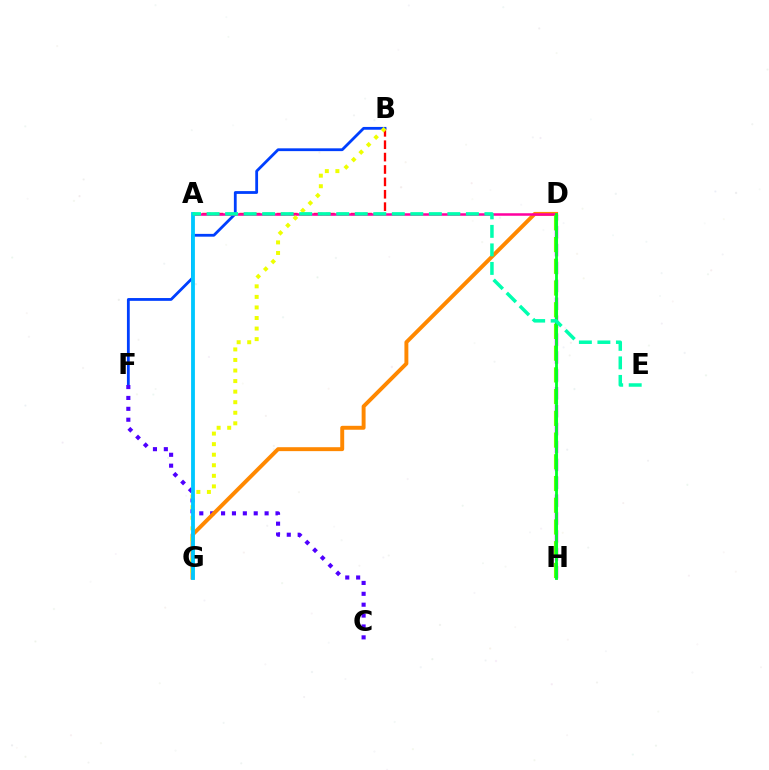{('D', 'H'): [{'color': '#d600ff', 'line_style': 'dashed', 'thickness': 2.43}, {'color': '#66ff00', 'line_style': 'dashed', 'thickness': 2.95}, {'color': '#00ff27', 'line_style': 'solid', 'thickness': 2.02}], ('A', 'B'): [{'color': '#ff0000', 'line_style': 'dashed', 'thickness': 1.68}], ('B', 'F'): [{'color': '#003fff', 'line_style': 'solid', 'thickness': 2.01}], ('C', 'F'): [{'color': '#4f00ff', 'line_style': 'dotted', 'thickness': 2.96}], ('D', 'G'): [{'color': '#ff8800', 'line_style': 'solid', 'thickness': 2.83}], ('A', 'D'): [{'color': '#ff00a0', 'line_style': 'solid', 'thickness': 1.81}], ('B', 'G'): [{'color': '#eeff00', 'line_style': 'dotted', 'thickness': 2.87}], ('A', 'G'): [{'color': '#00c7ff', 'line_style': 'solid', 'thickness': 2.76}], ('A', 'E'): [{'color': '#00ffaf', 'line_style': 'dashed', 'thickness': 2.52}]}